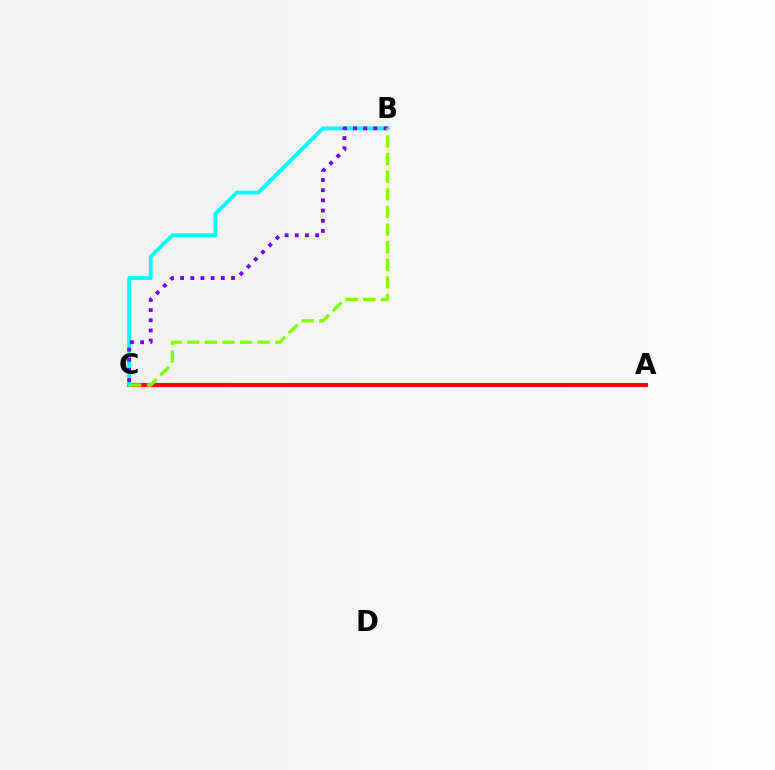{('A', 'C'): [{'color': '#ff0000', 'line_style': 'solid', 'thickness': 2.96}], ('B', 'C'): [{'color': '#00fff6', 'line_style': 'solid', 'thickness': 2.74}, {'color': '#7200ff', 'line_style': 'dotted', 'thickness': 2.77}, {'color': '#84ff00', 'line_style': 'dashed', 'thickness': 2.39}]}